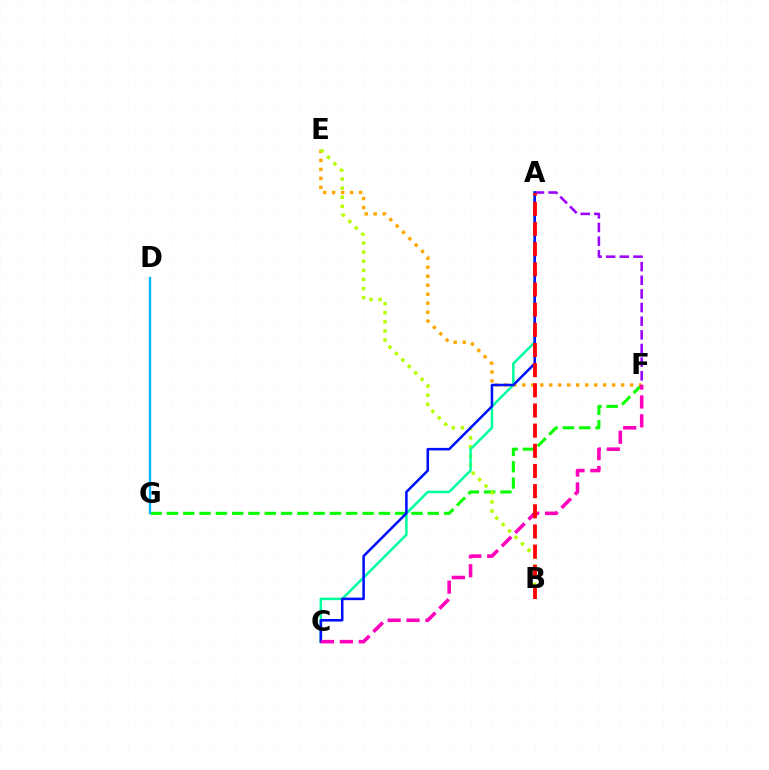{('F', 'G'): [{'color': '#08ff00', 'line_style': 'dashed', 'thickness': 2.21}], ('E', 'F'): [{'color': '#ffa500', 'line_style': 'dotted', 'thickness': 2.44}], ('B', 'E'): [{'color': '#b3ff00', 'line_style': 'dotted', 'thickness': 2.48}], ('D', 'G'): [{'color': '#00b5ff', 'line_style': 'solid', 'thickness': 1.71}], ('A', 'F'): [{'color': '#9b00ff', 'line_style': 'dashed', 'thickness': 1.85}], ('A', 'C'): [{'color': '#00ff9d', 'line_style': 'solid', 'thickness': 1.81}, {'color': '#0010ff', 'line_style': 'solid', 'thickness': 1.83}], ('C', 'F'): [{'color': '#ff00bd', 'line_style': 'dashed', 'thickness': 2.57}], ('A', 'B'): [{'color': '#ff0000', 'line_style': 'dashed', 'thickness': 2.74}]}